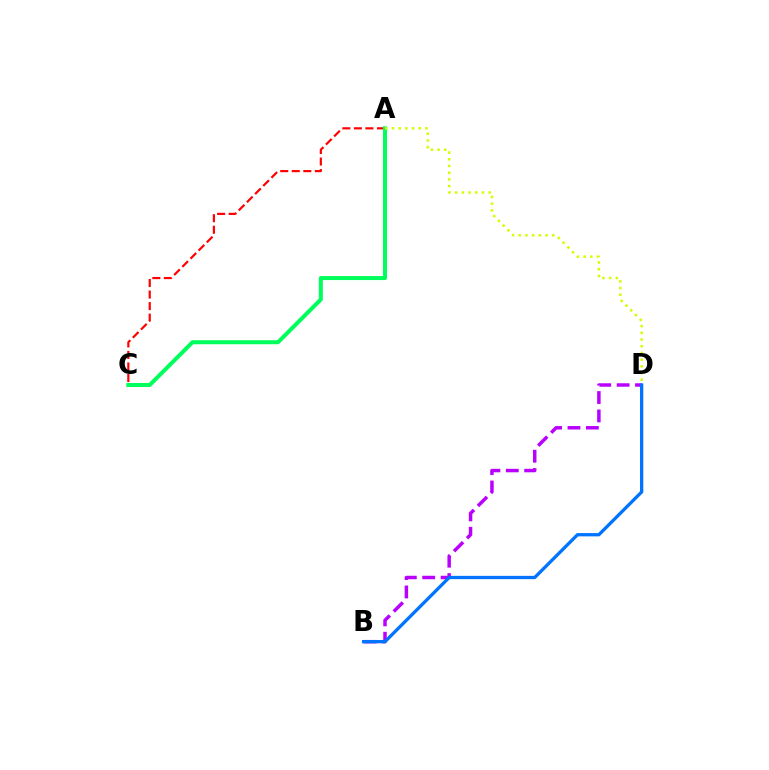{('A', 'C'): [{'color': '#ff0000', 'line_style': 'dashed', 'thickness': 1.57}, {'color': '#00ff5c', 'line_style': 'solid', 'thickness': 2.89}], ('B', 'D'): [{'color': '#b900ff', 'line_style': 'dashed', 'thickness': 2.5}, {'color': '#0074ff', 'line_style': 'solid', 'thickness': 2.37}], ('A', 'D'): [{'color': '#d1ff00', 'line_style': 'dotted', 'thickness': 1.82}]}